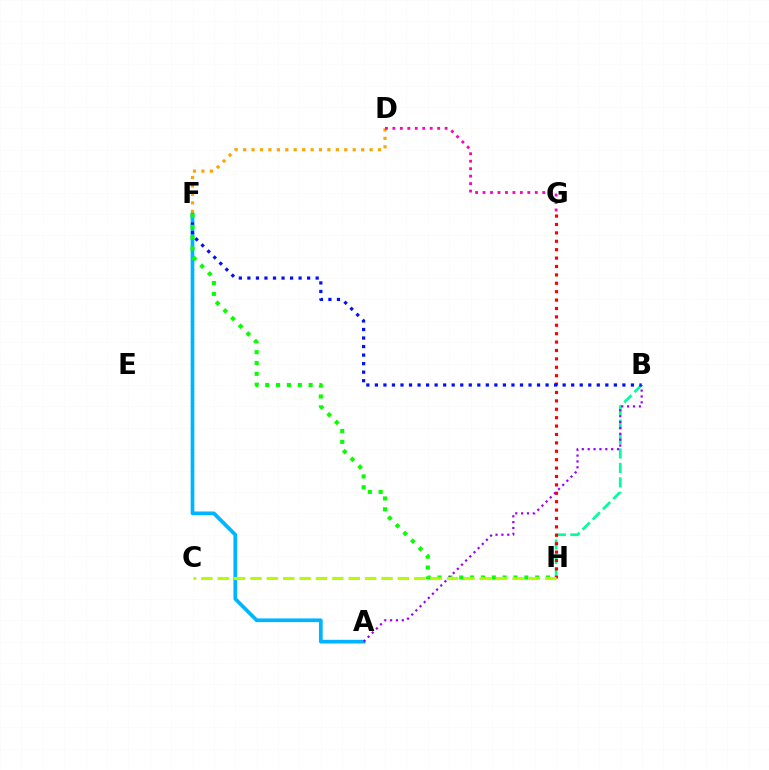{('B', 'H'): [{'color': '#00ff9d', 'line_style': 'dashed', 'thickness': 1.96}], ('G', 'H'): [{'color': '#ff0000', 'line_style': 'dotted', 'thickness': 2.28}], ('A', 'F'): [{'color': '#00b5ff', 'line_style': 'solid', 'thickness': 2.67}], ('B', 'F'): [{'color': '#0010ff', 'line_style': 'dotted', 'thickness': 2.32}], ('F', 'H'): [{'color': '#08ff00', 'line_style': 'dotted', 'thickness': 2.95}], ('D', 'F'): [{'color': '#ffa500', 'line_style': 'dotted', 'thickness': 2.29}], ('A', 'B'): [{'color': '#9b00ff', 'line_style': 'dotted', 'thickness': 1.6}], ('C', 'H'): [{'color': '#b3ff00', 'line_style': 'dashed', 'thickness': 2.22}], ('D', 'G'): [{'color': '#ff00bd', 'line_style': 'dotted', 'thickness': 2.03}]}